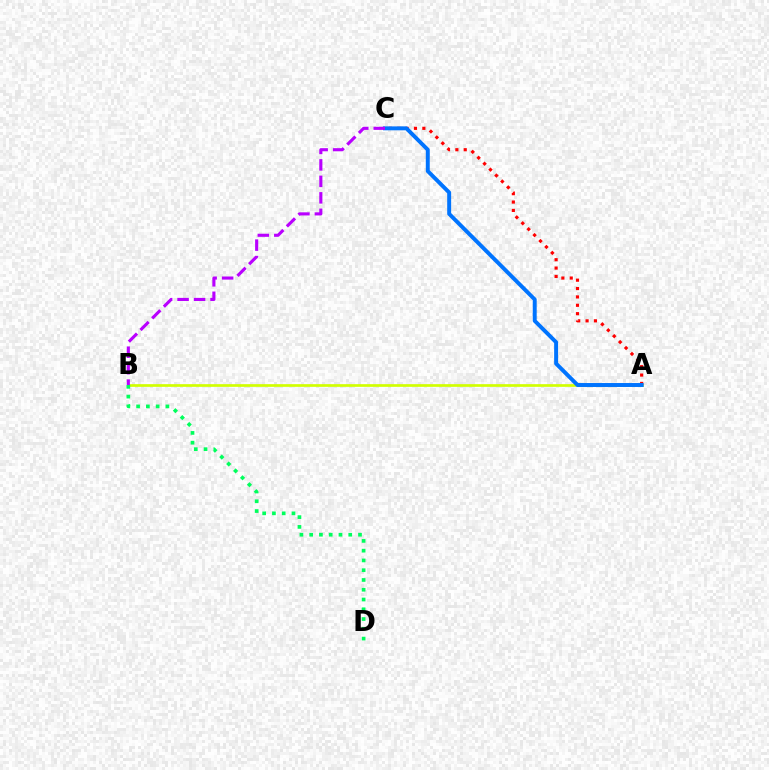{('A', 'B'): [{'color': '#d1ff00', 'line_style': 'solid', 'thickness': 1.93}], ('A', 'C'): [{'color': '#ff0000', 'line_style': 'dotted', 'thickness': 2.28}, {'color': '#0074ff', 'line_style': 'solid', 'thickness': 2.84}], ('B', 'C'): [{'color': '#b900ff', 'line_style': 'dashed', 'thickness': 2.24}], ('B', 'D'): [{'color': '#00ff5c', 'line_style': 'dotted', 'thickness': 2.65}]}